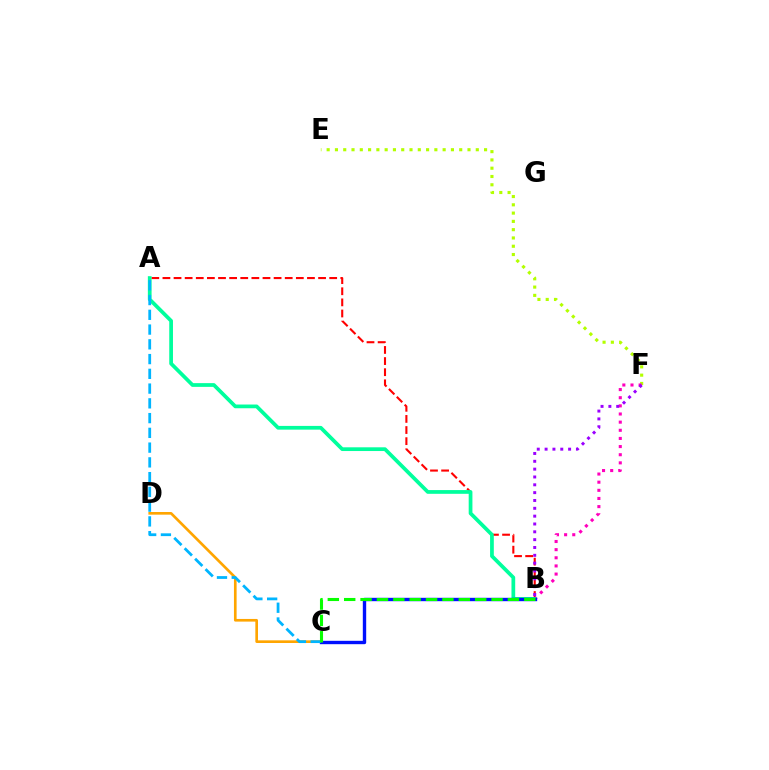{('C', 'D'): [{'color': '#ffa500', 'line_style': 'solid', 'thickness': 1.92}], ('A', 'B'): [{'color': '#ff0000', 'line_style': 'dashed', 'thickness': 1.51}, {'color': '#00ff9d', 'line_style': 'solid', 'thickness': 2.69}], ('E', 'F'): [{'color': '#b3ff00', 'line_style': 'dotted', 'thickness': 2.25}], ('B', 'F'): [{'color': '#ff00bd', 'line_style': 'dotted', 'thickness': 2.21}, {'color': '#9b00ff', 'line_style': 'dotted', 'thickness': 2.13}], ('B', 'C'): [{'color': '#0010ff', 'line_style': 'solid', 'thickness': 2.43}, {'color': '#08ff00', 'line_style': 'dashed', 'thickness': 2.22}], ('A', 'C'): [{'color': '#00b5ff', 'line_style': 'dashed', 'thickness': 2.0}]}